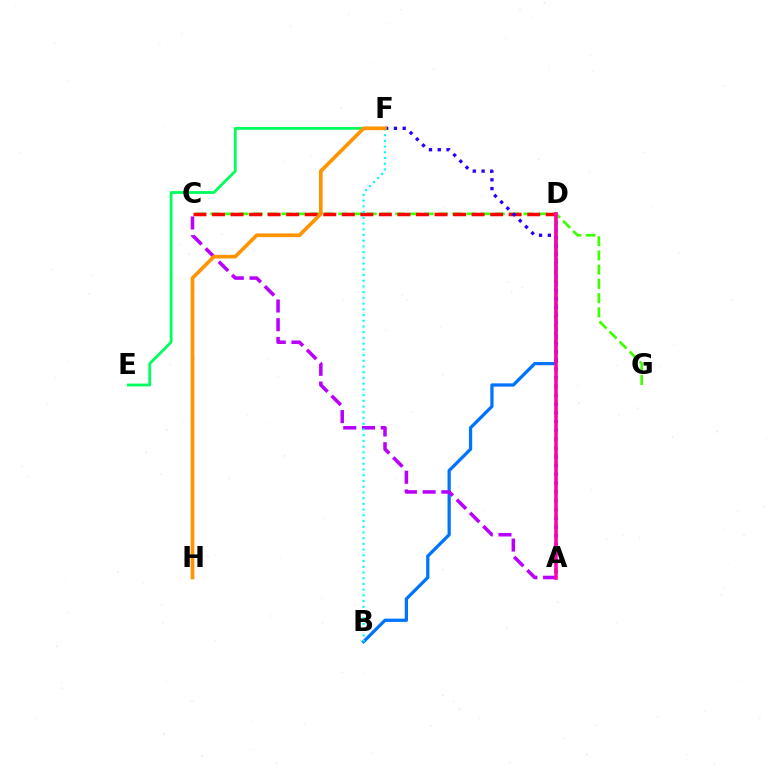{('B', 'D'): [{'color': '#0074ff', 'line_style': 'solid', 'thickness': 2.34}], ('E', 'F'): [{'color': '#00ff5c', 'line_style': 'solid', 'thickness': 2.02}], ('A', 'C'): [{'color': '#b900ff', 'line_style': 'dashed', 'thickness': 2.54}], ('C', 'G'): [{'color': '#3dff00', 'line_style': 'dashed', 'thickness': 1.93}], ('C', 'D'): [{'color': '#ff0000', 'line_style': 'dashed', 'thickness': 2.52}], ('A', 'F'): [{'color': '#2500ff', 'line_style': 'dotted', 'thickness': 2.39}], ('A', 'D'): [{'color': '#d1ff00', 'line_style': 'dotted', 'thickness': 2.07}, {'color': '#ff00ac', 'line_style': 'solid', 'thickness': 2.55}], ('B', 'F'): [{'color': '#00fff6', 'line_style': 'dotted', 'thickness': 1.55}], ('F', 'H'): [{'color': '#ff9400', 'line_style': 'solid', 'thickness': 2.64}]}